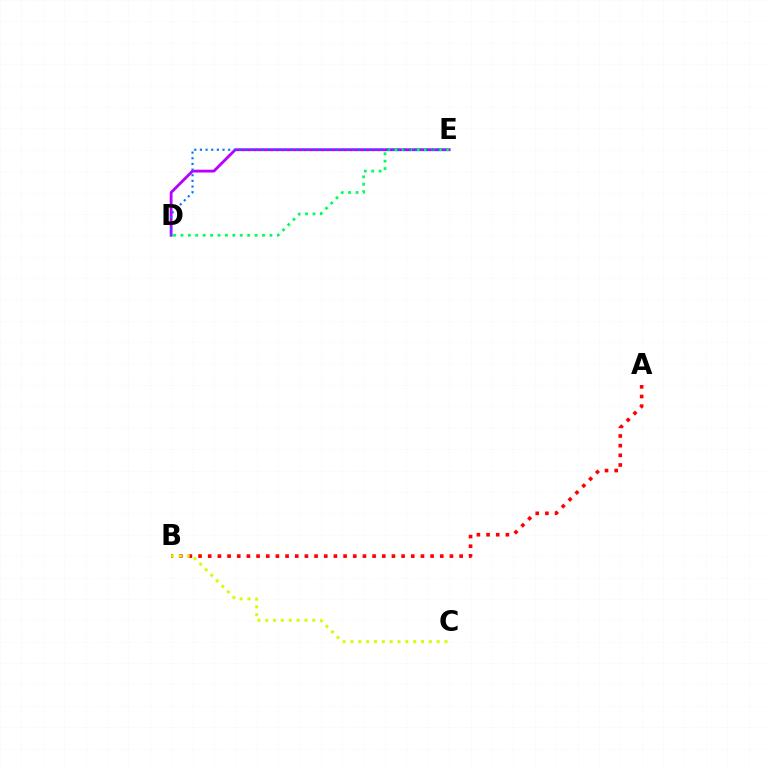{('A', 'B'): [{'color': '#ff0000', 'line_style': 'dotted', 'thickness': 2.63}], ('B', 'C'): [{'color': '#d1ff00', 'line_style': 'dotted', 'thickness': 2.13}], ('D', 'E'): [{'color': '#b900ff', 'line_style': 'solid', 'thickness': 2.04}, {'color': '#00ff5c', 'line_style': 'dotted', 'thickness': 2.02}, {'color': '#0074ff', 'line_style': 'dotted', 'thickness': 1.54}]}